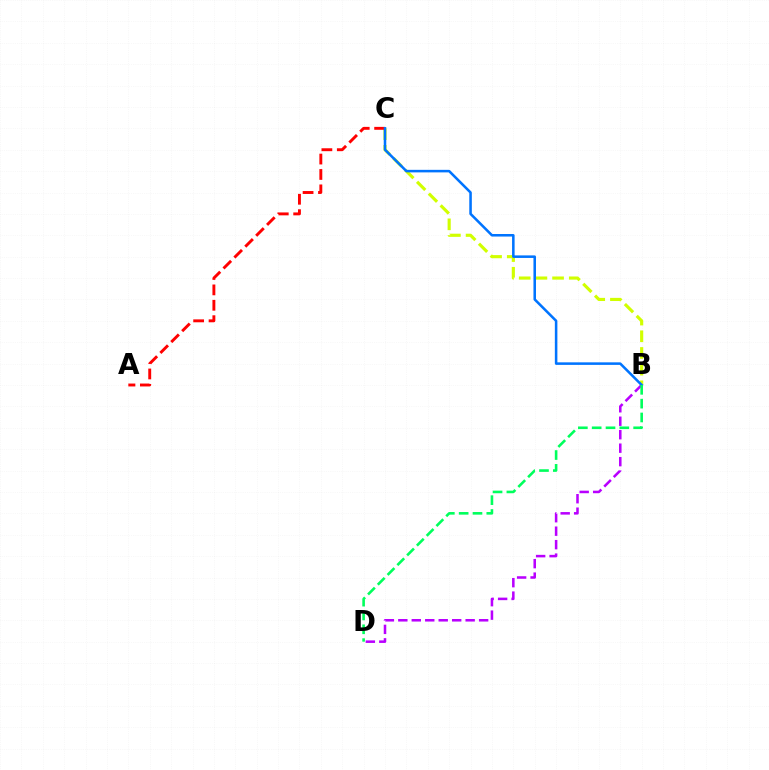{('B', 'D'): [{'color': '#b900ff', 'line_style': 'dashed', 'thickness': 1.83}, {'color': '#00ff5c', 'line_style': 'dashed', 'thickness': 1.88}], ('B', 'C'): [{'color': '#d1ff00', 'line_style': 'dashed', 'thickness': 2.27}, {'color': '#0074ff', 'line_style': 'solid', 'thickness': 1.83}], ('A', 'C'): [{'color': '#ff0000', 'line_style': 'dashed', 'thickness': 2.09}]}